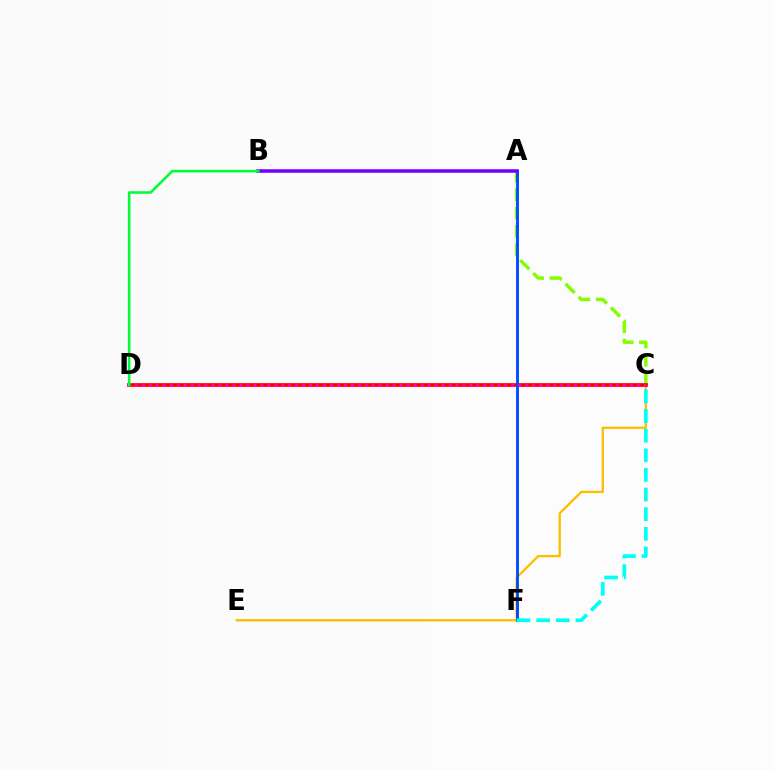{('C', 'E'): [{'color': '#ffbd00', 'line_style': 'solid', 'thickness': 1.67}], ('A', 'C'): [{'color': '#84ff00', 'line_style': 'dashed', 'thickness': 2.49}], ('C', 'D'): [{'color': '#ff0000', 'line_style': 'solid', 'thickness': 2.69}, {'color': '#ff00cf', 'line_style': 'dotted', 'thickness': 1.89}], ('A', 'F'): [{'color': '#004bff', 'line_style': 'solid', 'thickness': 2.07}], ('C', 'F'): [{'color': '#00fff6', 'line_style': 'dashed', 'thickness': 2.67}], ('A', 'B'): [{'color': '#7200ff', 'line_style': 'solid', 'thickness': 2.54}], ('B', 'D'): [{'color': '#00ff39', 'line_style': 'solid', 'thickness': 1.85}]}